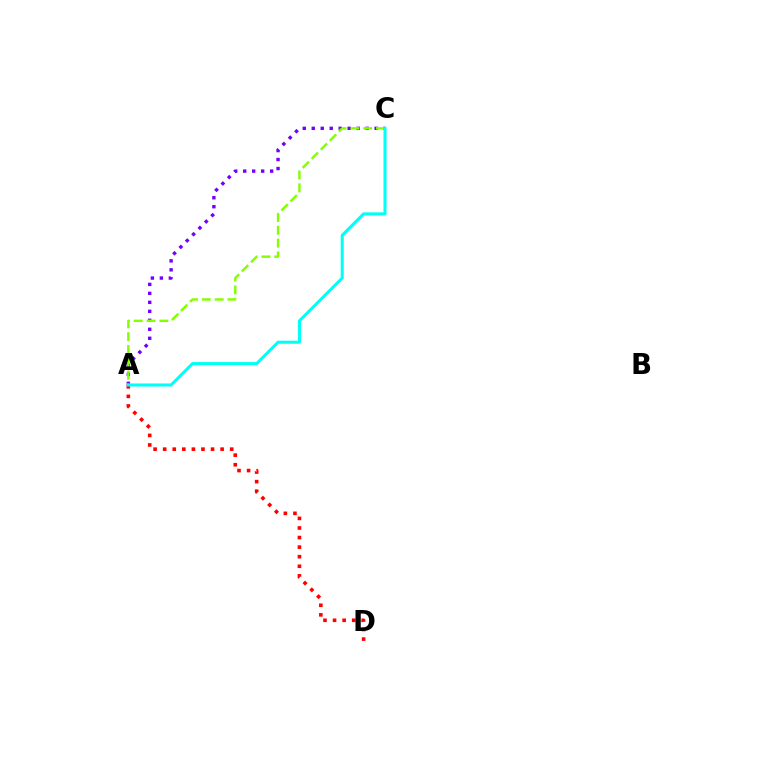{('A', 'C'): [{'color': '#7200ff', 'line_style': 'dotted', 'thickness': 2.44}, {'color': '#84ff00', 'line_style': 'dashed', 'thickness': 1.74}, {'color': '#00fff6', 'line_style': 'solid', 'thickness': 2.21}], ('A', 'D'): [{'color': '#ff0000', 'line_style': 'dotted', 'thickness': 2.6}]}